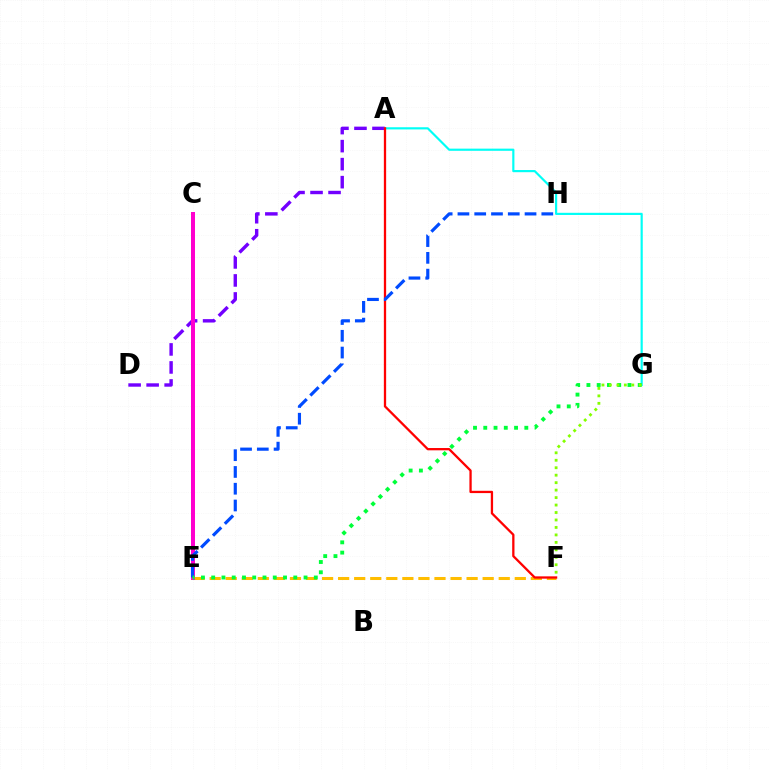{('A', 'D'): [{'color': '#7200ff', 'line_style': 'dashed', 'thickness': 2.45}], ('E', 'F'): [{'color': '#ffbd00', 'line_style': 'dashed', 'thickness': 2.18}], ('C', 'E'): [{'color': '#ff00cf', 'line_style': 'solid', 'thickness': 2.88}], ('A', 'G'): [{'color': '#00fff6', 'line_style': 'solid', 'thickness': 1.56}], ('A', 'F'): [{'color': '#ff0000', 'line_style': 'solid', 'thickness': 1.65}], ('E', 'H'): [{'color': '#004bff', 'line_style': 'dashed', 'thickness': 2.28}], ('E', 'G'): [{'color': '#00ff39', 'line_style': 'dotted', 'thickness': 2.79}], ('F', 'G'): [{'color': '#84ff00', 'line_style': 'dotted', 'thickness': 2.03}]}